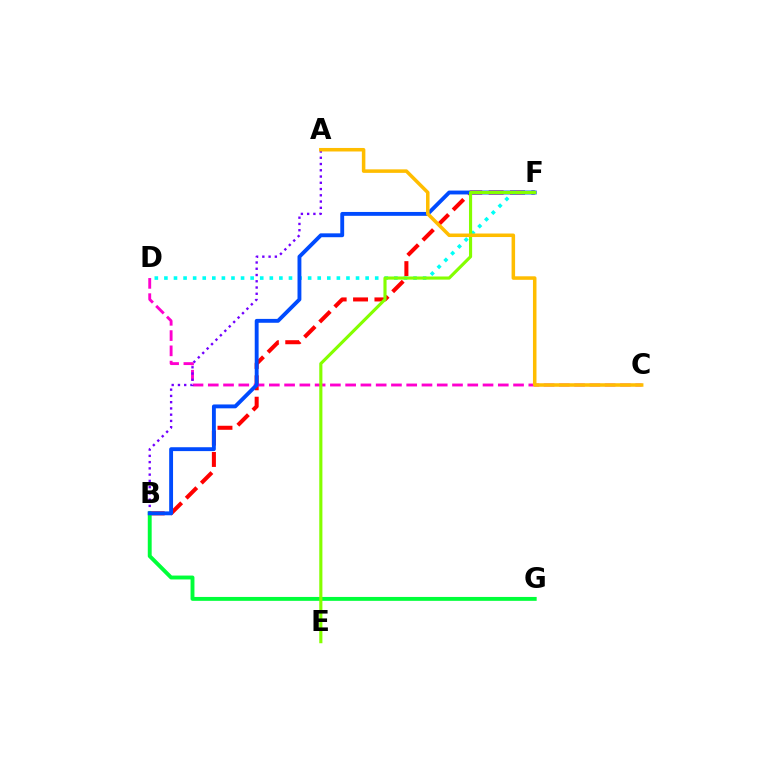{('B', 'F'): [{'color': '#ff0000', 'line_style': 'dashed', 'thickness': 2.9}, {'color': '#004bff', 'line_style': 'solid', 'thickness': 2.79}], ('C', 'D'): [{'color': '#ff00cf', 'line_style': 'dashed', 'thickness': 2.07}], ('A', 'B'): [{'color': '#7200ff', 'line_style': 'dotted', 'thickness': 1.7}], ('D', 'F'): [{'color': '#00fff6', 'line_style': 'dotted', 'thickness': 2.6}], ('B', 'G'): [{'color': '#00ff39', 'line_style': 'solid', 'thickness': 2.8}], ('E', 'F'): [{'color': '#84ff00', 'line_style': 'solid', 'thickness': 2.26}], ('A', 'C'): [{'color': '#ffbd00', 'line_style': 'solid', 'thickness': 2.53}]}